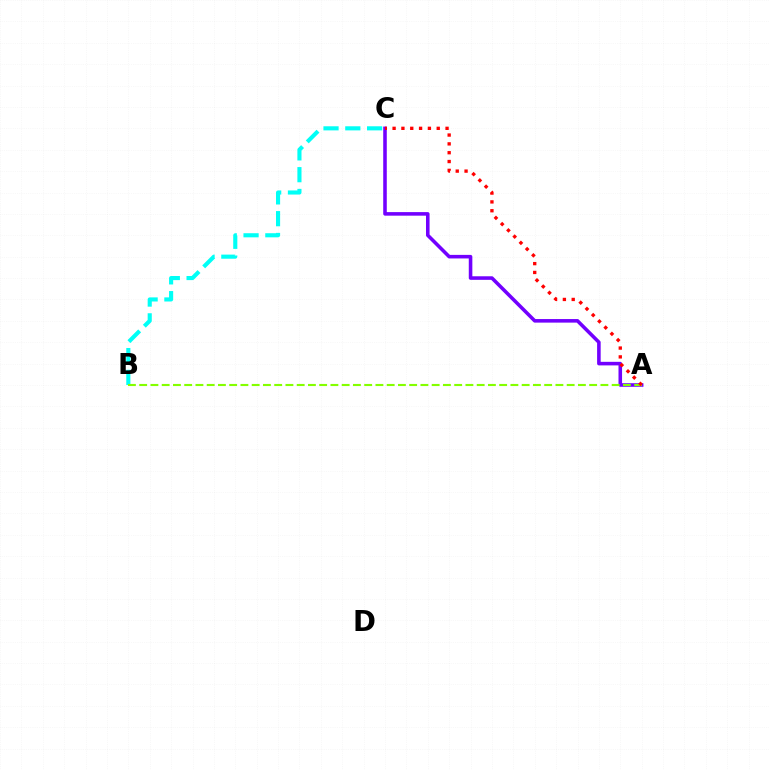{('B', 'C'): [{'color': '#00fff6', 'line_style': 'dashed', 'thickness': 2.96}], ('A', 'C'): [{'color': '#7200ff', 'line_style': 'solid', 'thickness': 2.57}, {'color': '#ff0000', 'line_style': 'dotted', 'thickness': 2.4}], ('A', 'B'): [{'color': '#84ff00', 'line_style': 'dashed', 'thickness': 1.53}]}